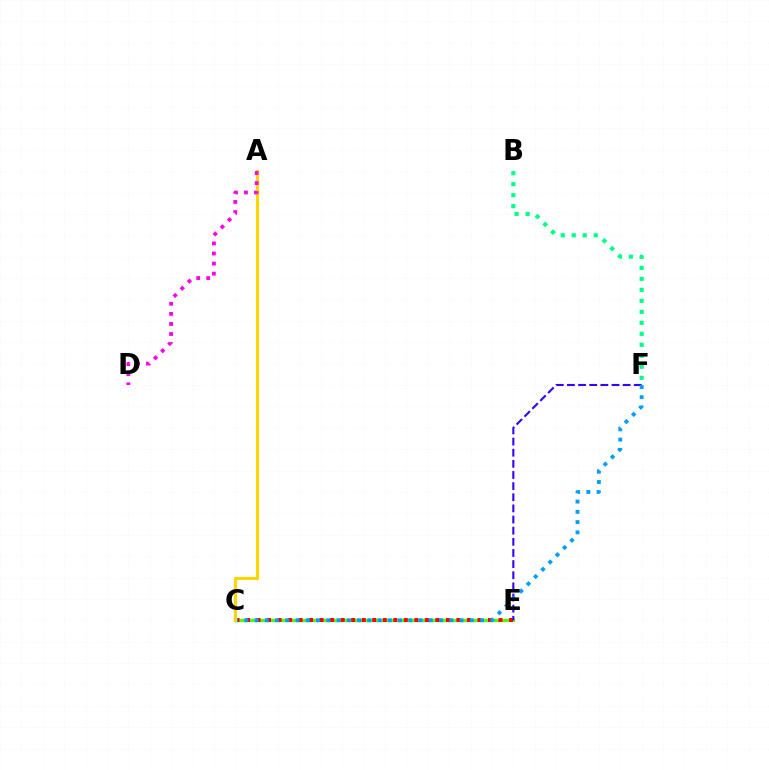{('C', 'E'): [{'color': '#4fff00', 'line_style': 'solid', 'thickness': 2.35}, {'color': '#ff0000', 'line_style': 'dotted', 'thickness': 2.86}], ('B', 'F'): [{'color': '#00ff86', 'line_style': 'dotted', 'thickness': 2.99}], ('E', 'F'): [{'color': '#3700ff', 'line_style': 'dashed', 'thickness': 1.51}], ('C', 'F'): [{'color': '#009eff', 'line_style': 'dotted', 'thickness': 2.79}], ('A', 'C'): [{'color': '#ffd500', 'line_style': 'solid', 'thickness': 2.25}], ('A', 'D'): [{'color': '#ff00ed', 'line_style': 'dotted', 'thickness': 2.74}]}